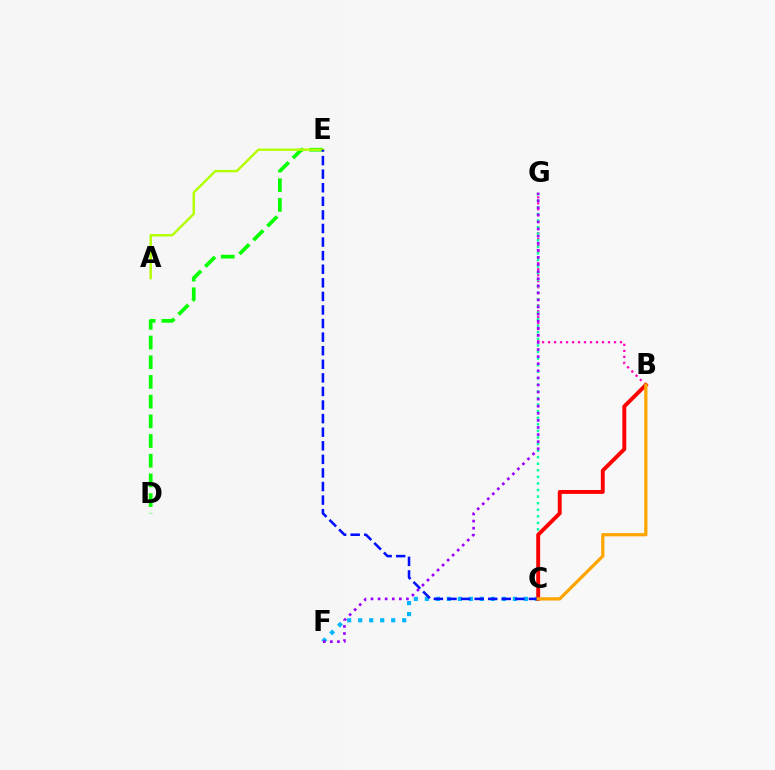{('D', 'E'): [{'color': '#08ff00', 'line_style': 'dashed', 'thickness': 2.67}], ('A', 'E'): [{'color': '#b3ff00', 'line_style': 'solid', 'thickness': 1.74}], ('B', 'G'): [{'color': '#ff00bd', 'line_style': 'dotted', 'thickness': 1.63}], ('C', 'F'): [{'color': '#00b5ff', 'line_style': 'dotted', 'thickness': 2.99}], ('C', 'G'): [{'color': '#00ff9d', 'line_style': 'dotted', 'thickness': 1.79}], ('B', 'C'): [{'color': '#ff0000', 'line_style': 'solid', 'thickness': 2.8}, {'color': '#ffa500', 'line_style': 'solid', 'thickness': 2.34}], ('F', 'G'): [{'color': '#9b00ff', 'line_style': 'dotted', 'thickness': 1.93}], ('C', 'E'): [{'color': '#0010ff', 'line_style': 'dashed', 'thickness': 1.84}]}